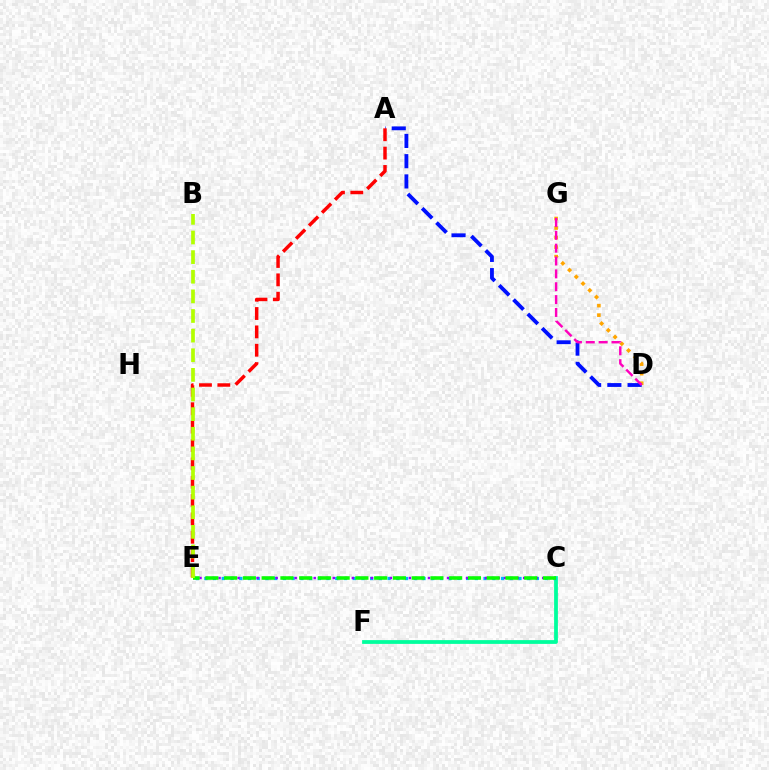{('D', 'G'): [{'color': '#ffa500', 'line_style': 'dotted', 'thickness': 2.59}, {'color': '#ff00bd', 'line_style': 'dashed', 'thickness': 1.75}], ('C', 'F'): [{'color': '#00ff9d', 'line_style': 'solid', 'thickness': 2.72}], ('A', 'D'): [{'color': '#0010ff', 'line_style': 'dashed', 'thickness': 2.75}], ('C', 'E'): [{'color': '#00b5ff', 'line_style': 'dotted', 'thickness': 2.37}, {'color': '#9b00ff', 'line_style': 'dotted', 'thickness': 1.72}, {'color': '#08ff00', 'line_style': 'dashed', 'thickness': 2.55}], ('A', 'E'): [{'color': '#ff0000', 'line_style': 'dashed', 'thickness': 2.49}], ('B', 'E'): [{'color': '#b3ff00', 'line_style': 'dashed', 'thickness': 2.67}]}